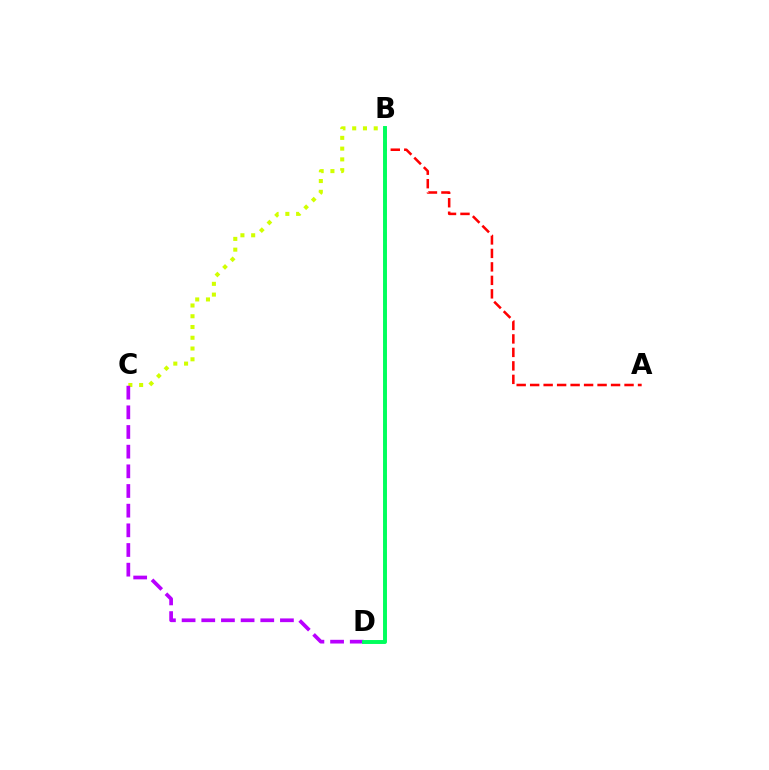{('A', 'B'): [{'color': '#ff0000', 'line_style': 'dashed', 'thickness': 1.83}], ('B', 'C'): [{'color': '#d1ff00', 'line_style': 'dotted', 'thickness': 2.92}], ('C', 'D'): [{'color': '#b900ff', 'line_style': 'dashed', 'thickness': 2.67}], ('B', 'D'): [{'color': '#0074ff', 'line_style': 'dashed', 'thickness': 1.74}, {'color': '#00ff5c', 'line_style': 'solid', 'thickness': 2.82}]}